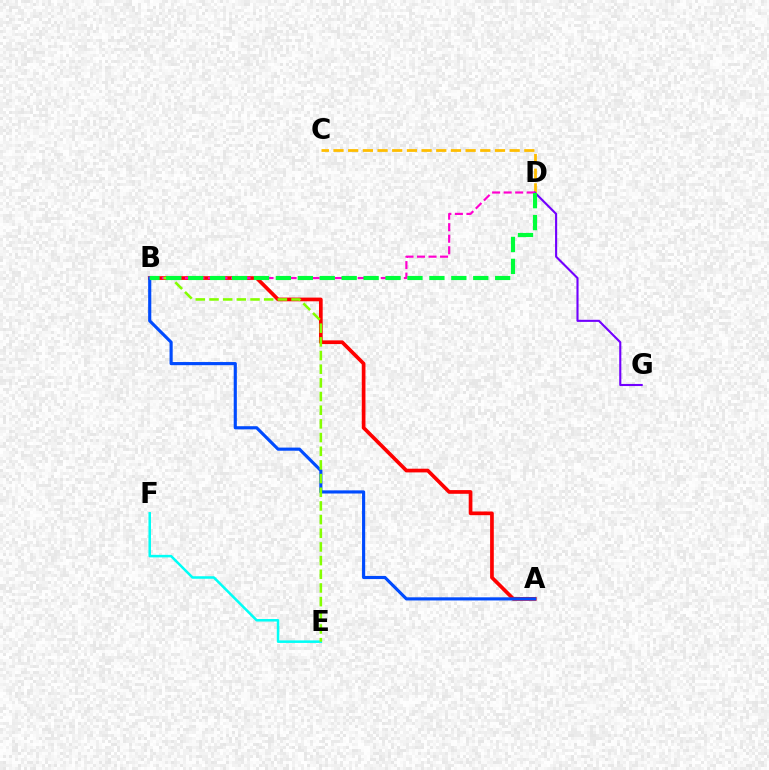{('C', 'D'): [{'color': '#ffbd00', 'line_style': 'dashed', 'thickness': 1.99}], ('E', 'F'): [{'color': '#00fff6', 'line_style': 'solid', 'thickness': 1.82}], ('D', 'G'): [{'color': '#7200ff', 'line_style': 'solid', 'thickness': 1.52}], ('A', 'B'): [{'color': '#ff0000', 'line_style': 'solid', 'thickness': 2.66}, {'color': '#004bff', 'line_style': 'solid', 'thickness': 2.26}], ('B', 'D'): [{'color': '#ff00cf', 'line_style': 'dashed', 'thickness': 1.57}, {'color': '#00ff39', 'line_style': 'dashed', 'thickness': 2.98}], ('B', 'E'): [{'color': '#84ff00', 'line_style': 'dashed', 'thickness': 1.86}]}